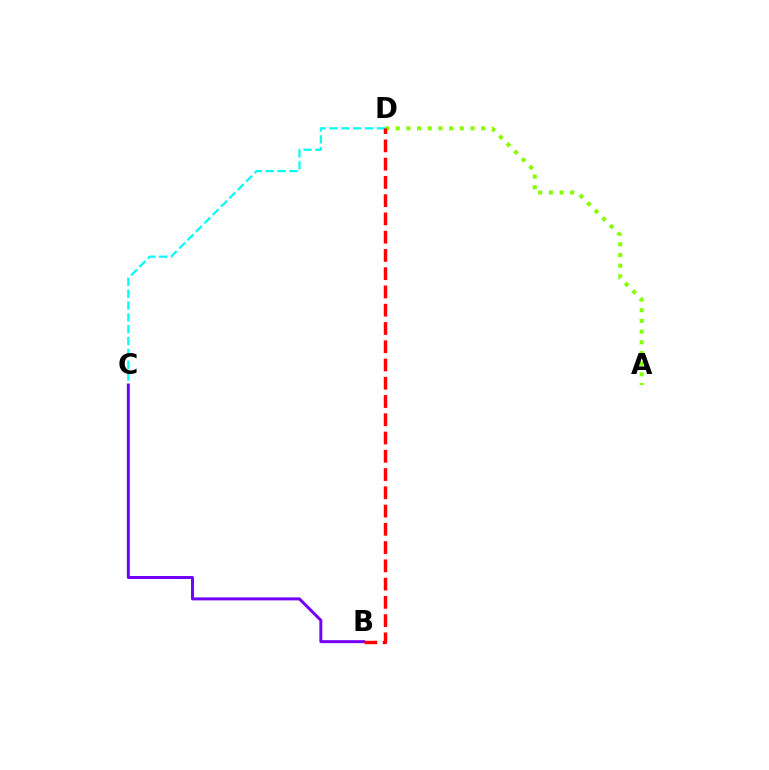{('A', 'D'): [{'color': '#84ff00', 'line_style': 'dotted', 'thickness': 2.9}], ('C', 'D'): [{'color': '#00fff6', 'line_style': 'dashed', 'thickness': 1.61}], ('B', 'C'): [{'color': '#7200ff', 'line_style': 'solid', 'thickness': 2.14}], ('B', 'D'): [{'color': '#ff0000', 'line_style': 'dashed', 'thickness': 2.48}]}